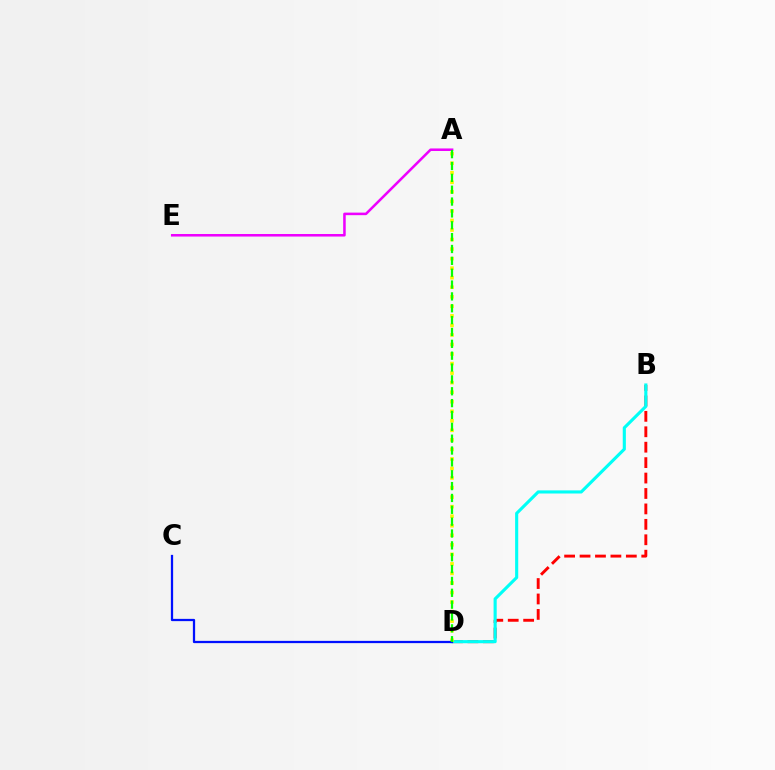{('B', 'D'): [{'color': '#ff0000', 'line_style': 'dashed', 'thickness': 2.1}, {'color': '#00fff6', 'line_style': 'solid', 'thickness': 2.25}], ('A', 'E'): [{'color': '#ee00ff', 'line_style': 'solid', 'thickness': 1.83}], ('A', 'D'): [{'color': '#fcf500', 'line_style': 'dotted', 'thickness': 2.59}, {'color': '#08ff00', 'line_style': 'dashed', 'thickness': 1.61}], ('C', 'D'): [{'color': '#0010ff', 'line_style': 'solid', 'thickness': 1.62}]}